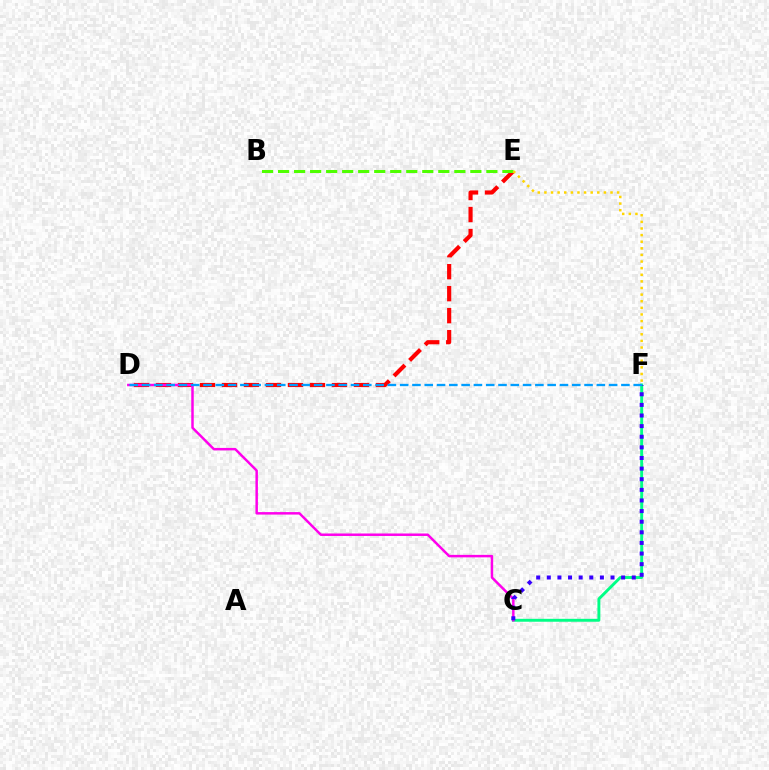{('C', 'F'): [{'color': '#00ff86', 'line_style': 'solid', 'thickness': 2.1}, {'color': '#3700ff', 'line_style': 'dotted', 'thickness': 2.89}], ('D', 'E'): [{'color': '#ff0000', 'line_style': 'dashed', 'thickness': 2.99}], ('B', 'E'): [{'color': '#4fff00', 'line_style': 'dashed', 'thickness': 2.18}], ('E', 'F'): [{'color': '#ffd500', 'line_style': 'dotted', 'thickness': 1.8}], ('C', 'D'): [{'color': '#ff00ed', 'line_style': 'solid', 'thickness': 1.78}], ('D', 'F'): [{'color': '#009eff', 'line_style': 'dashed', 'thickness': 1.67}]}